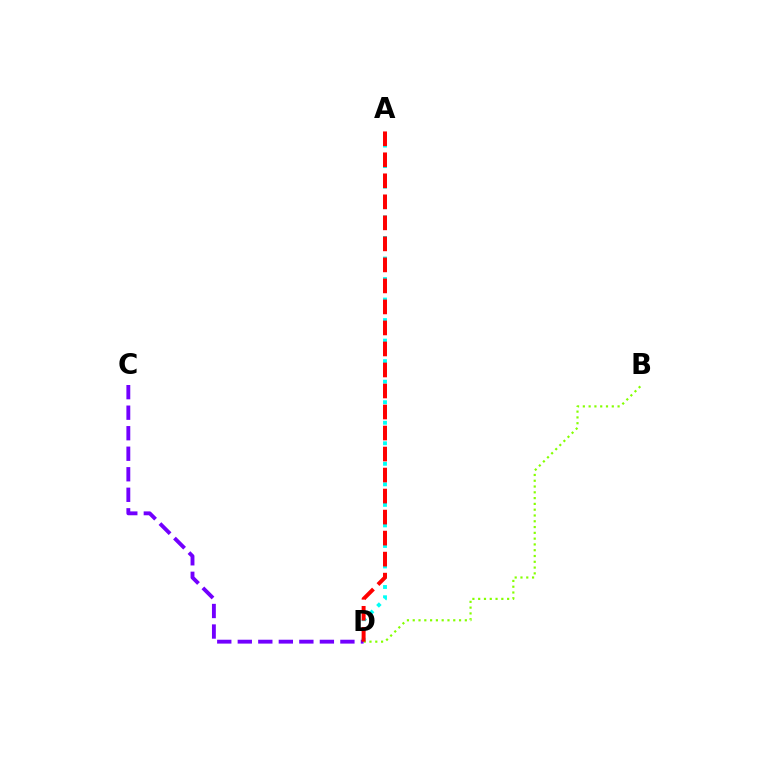{('A', 'D'): [{'color': '#00fff6', 'line_style': 'dotted', 'thickness': 2.79}, {'color': '#ff0000', 'line_style': 'dashed', 'thickness': 2.86}], ('B', 'D'): [{'color': '#84ff00', 'line_style': 'dotted', 'thickness': 1.57}], ('C', 'D'): [{'color': '#7200ff', 'line_style': 'dashed', 'thickness': 2.79}]}